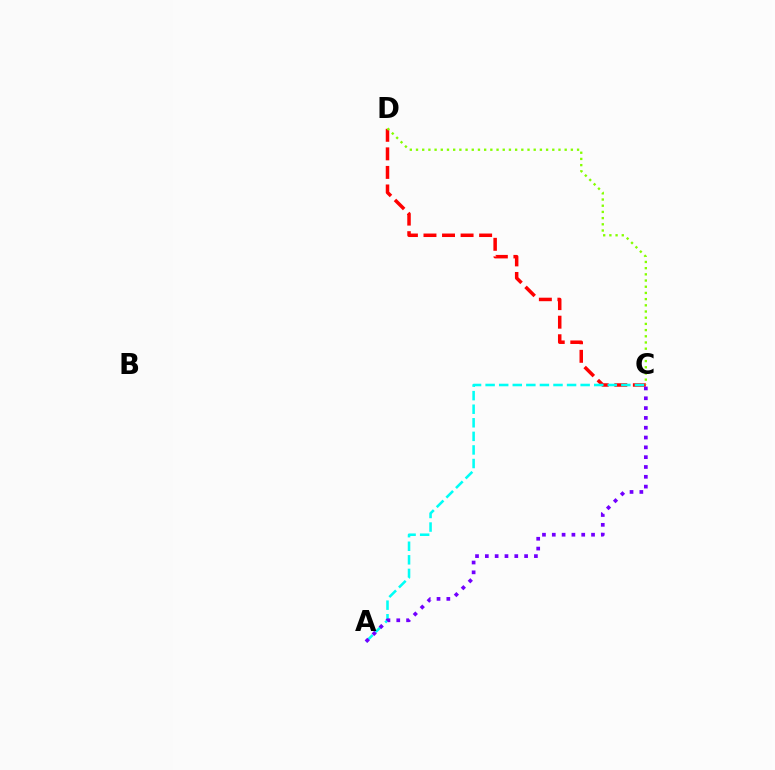{('C', 'D'): [{'color': '#ff0000', 'line_style': 'dashed', 'thickness': 2.52}, {'color': '#84ff00', 'line_style': 'dotted', 'thickness': 1.68}], ('A', 'C'): [{'color': '#00fff6', 'line_style': 'dashed', 'thickness': 1.84}, {'color': '#7200ff', 'line_style': 'dotted', 'thickness': 2.67}]}